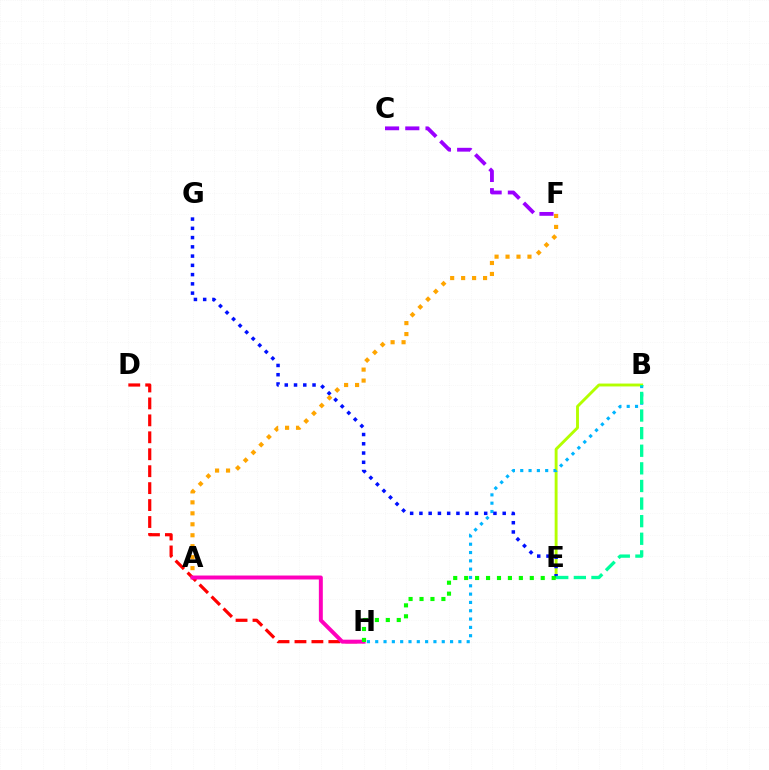{('B', 'E'): [{'color': '#b3ff00', 'line_style': 'solid', 'thickness': 2.08}, {'color': '#00ff9d', 'line_style': 'dashed', 'thickness': 2.39}], ('C', 'F'): [{'color': '#9b00ff', 'line_style': 'dashed', 'thickness': 2.75}], ('D', 'H'): [{'color': '#ff0000', 'line_style': 'dashed', 'thickness': 2.3}], ('B', 'H'): [{'color': '#00b5ff', 'line_style': 'dotted', 'thickness': 2.26}], ('E', 'G'): [{'color': '#0010ff', 'line_style': 'dotted', 'thickness': 2.51}], ('A', 'F'): [{'color': '#ffa500', 'line_style': 'dotted', 'thickness': 2.98}], ('A', 'H'): [{'color': '#ff00bd', 'line_style': 'solid', 'thickness': 2.85}], ('E', 'H'): [{'color': '#08ff00', 'line_style': 'dotted', 'thickness': 2.97}]}